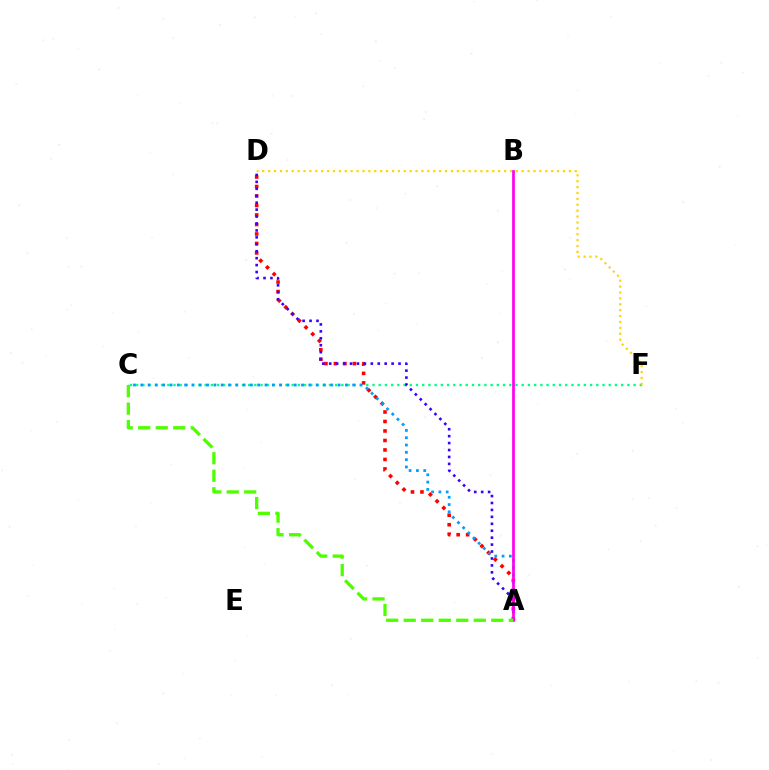{('A', 'D'): [{'color': '#ff0000', 'line_style': 'dotted', 'thickness': 2.58}, {'color': '#3700ff', 'line_style': 'dotted', 'thickness': 1.88}], ('C', 'F'): [{'color': '#00ff86', 'line_style': 'dotted', 'thickness': 1.69}], ('A', 'C'): [{'color': '#009eff', 'line_style': 'dotted', 'thickness': 1.99}, {'color': '#4fff00', 'line_style': 'dashed', 'thickness': 2.38}], ('D', 'F'): [{'color': '#ffd500', 'line_style': 'dotted', 'thickness': 1.6}], ('A', 'B'): [{'color': '#ff00ed', 'line_style': 'solid', 'thickness': 1.96}]}